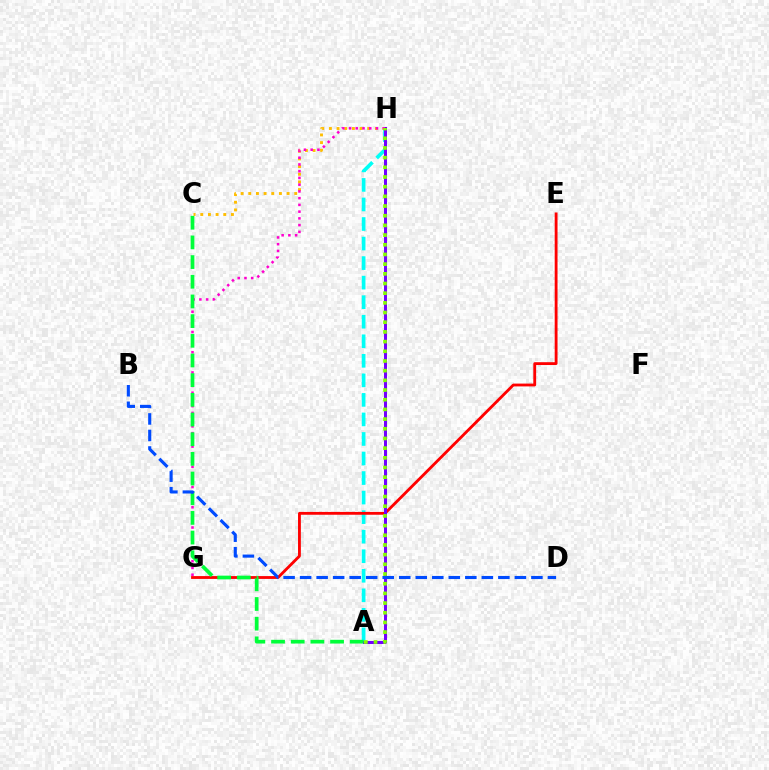{('A', 'H'): [{'color': '#00fff6', 'line_style': 'dashed', 'thickness': 2.65}, {'color': '#7200ff', 'line_style': 'solid', 'thickness': 2.17}, {'color': '#84ff00', 'line_style': 'dotted', 'thickness': 2.63}], ('C', 'H'): [{'color': '#ffbd00', 'line_style': 'dotted', 'thickness': 2.08}], ('E', 'G'): [{'color': '#ff0000', 'line_style': 'solid', 'thickness': 2.04}], ('G', 'H'): [{'color': '#ff00cf', 'line_style': 'dotted', 'thickness': 1.83}], ('A', 'C'): [{'color': '#00ff39', 'line_style': 'dashed', 'thickness': 2.67}], ('B', 'D'): [{'color': '#004bff', 'line_style': 'dashed', 'thickness': 2.24}]}